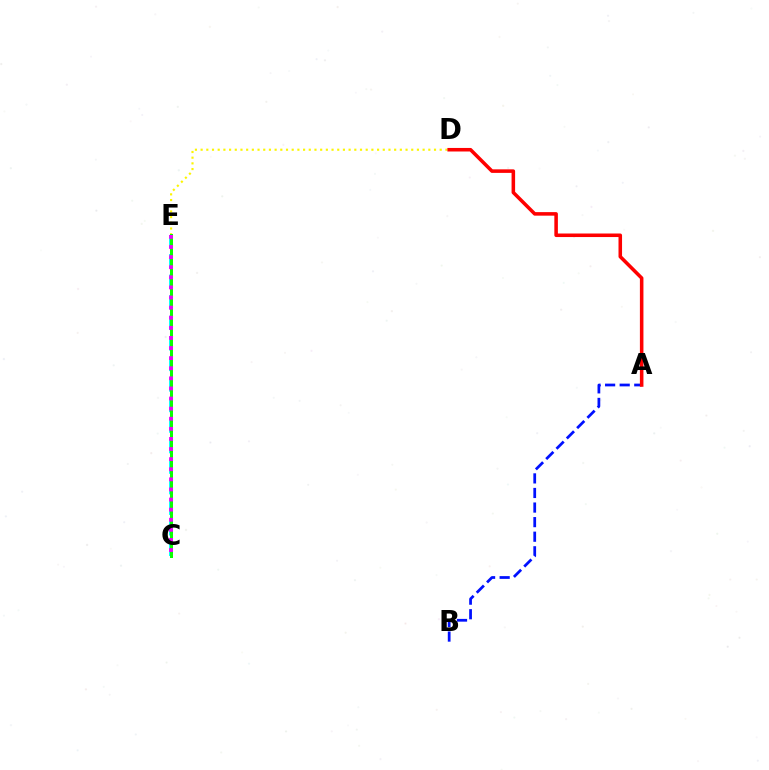{('D', 'E'): [{'color': '#fcf500', 'line_style': 'dotted', 'thickness': 1.55}], ('C', 'E'): [{'color': '#00fff6', 'line_style': 'dashed', 'thickness': 2.79}, {'color': '#08ff00', 'line_style': 'solid', 'thickness': 2.17}, {'color': '#ee00ff', 'line_style': 'dotted', 'thickness': 2.74}], ('A', 'B'): [{'color': '#0010ff', 'line_style': 'dashed', 'thickness': 1.98}], ('A', 'D'): [{'color': '#ff0000', 'line_style': 'solid', 'thickness': 2.55}]}